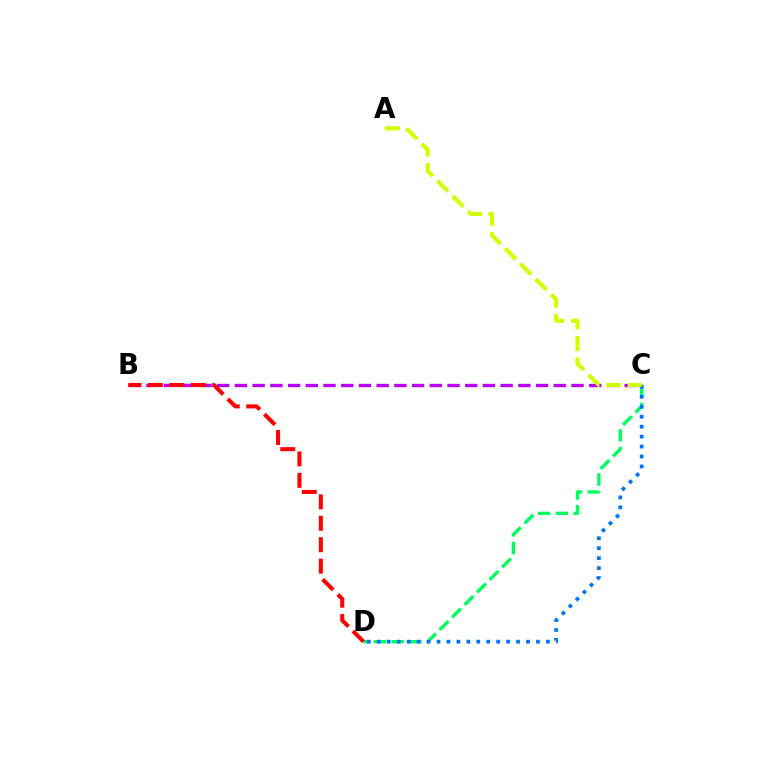{('C', 'D'): [{'color': '#00ff5c', 'line_style': 'dashed', 'thickness': 2.4}, {'color': '#0074ff', 'line_style': 'dotted', 'thickness': 2.7}], ('B', 'C'): [{'color': '#b900ff', 'line_style': 'dashed', 'thickness': 2.41}], ('B', 'D'): [{'color': '#ff0000', 'line_style': 'dashed', 'thickness': 2.91}], ('A', 'C'): [{'color': '#d1ff00', 'line_style': 'dashed', 'thickness': 2.94}]}